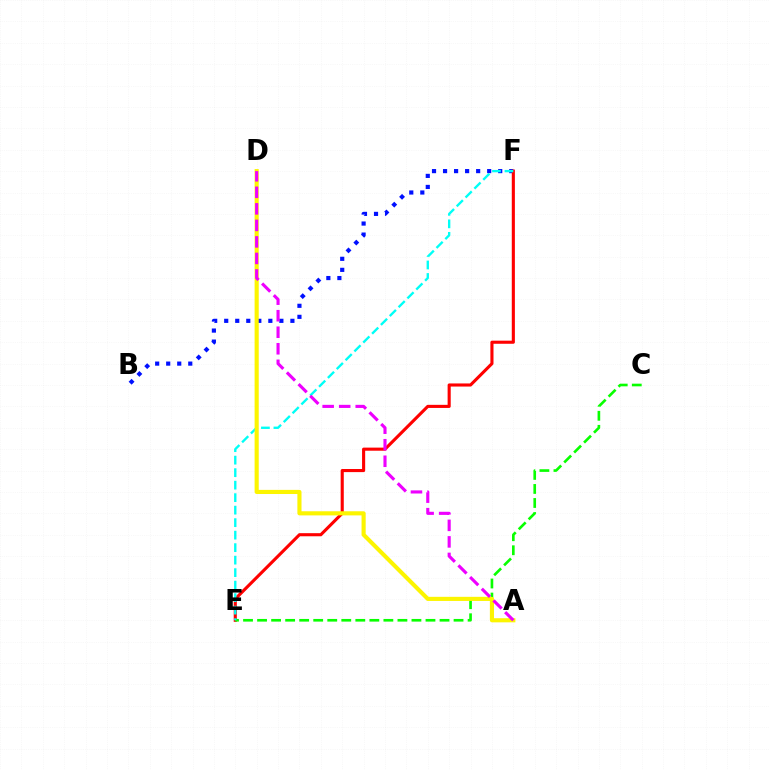{('B', 'F'): [{'color': '#0010ff', 'line_style': 'dotted', 'thickness': 3.0}], ('E', 'F'): [{'color': '#ff0000', 'line_style': 'solid', 'thickness': 2.24}, {'color': '#00fff6', 'line_style': 'dashed', 'thickness': 1.7}], ('C', 'E'): [{'color': '#08ff00', 'line_style': 'dashed', 'thickness': 1.91}], ('A', 'D'): [{'color': '#fcf500', 'line_style': 'solid', 'thickness': 2.97}, {'color': '#ee00ff', 'line_style': 'dashed', 'thickness': 2.25}]}